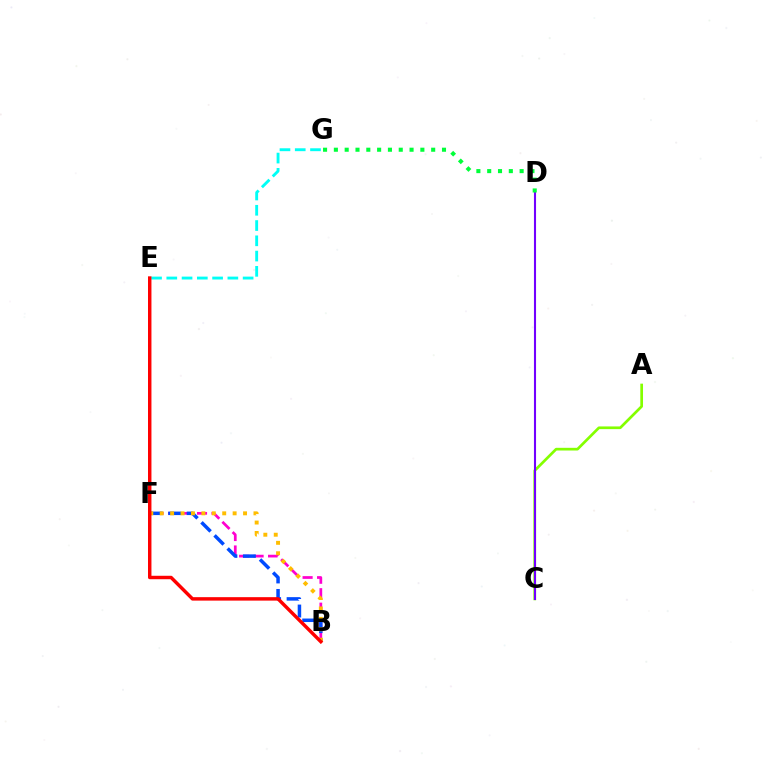{('A', 'C'): [{'color': '#84ff00', 'line_style': 'solid', 'thickness': 1.94}], ('C', 'D'): [{'color': '#7200ff', 'line_style': 'solid', 'thickness': 1.51}], ('B', 'F'): [{'color': '#ff00cf', 'line_style': 'dashed', 'thickness': 1.97}, {'color': '#004bff', 'line_style': 'dashed', 'thickness': 2.51}, {'color': '#ffbd00', 'line_style': 'dotted', 'thickness': 2.83}], ('D', 'G'): [{'color': '#00ff39', 'line_style': 'dotted', 'thickness': 2.94}], ('E', 'G'): [{'color': '#00fff6', 'line_style': 'dashed', 'thickness': 2.07}], ('B', 'E'): [{'color': '#ff0000', 'line_style': 'solid', 'thickness': 2.48}]}